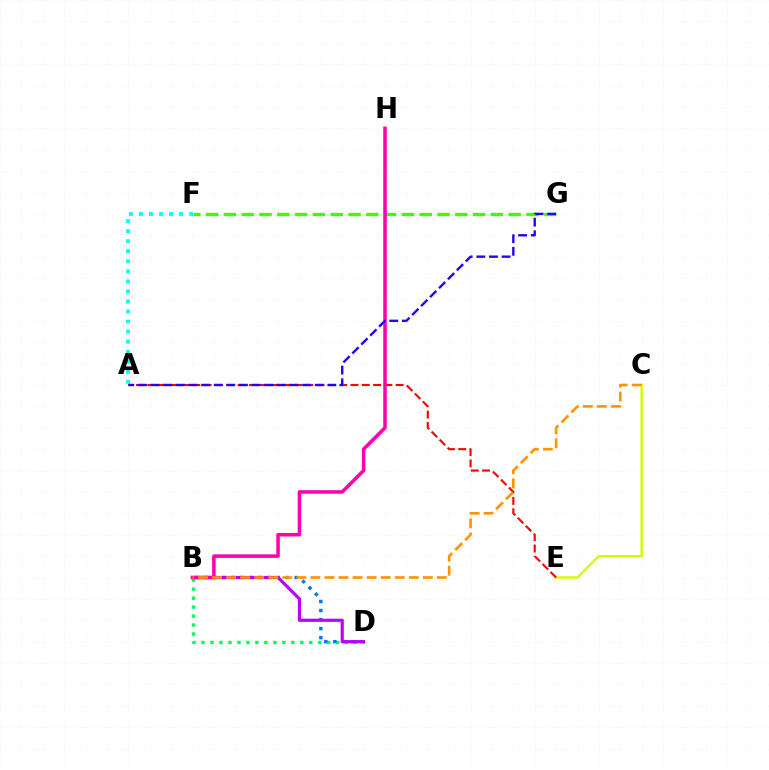{('C', 'E'): [{'color': '#d1ff00', 'line_style': 'solid', 'thickness': 1.75}], ('B', 'D'): [{'color': '#00ff5c', 'line_style': 'dotted', 'thickness': 2.44}, {'color': '#0074ff', 'line_style': 'dotted', 'thickness': 2.45}, {'color': '#b900ff', 'line_style': 'solid', 'thickness': 2.27}], ('A', 'F'): [{'color': '#00fff6', 'line_style': 'dotted', 'thickness': 2.73}], ('F', 'G'): [{'color': '#3dff00', 'line_style': 'dashed', 'thickness': 2.42}], ('A', 'E'): [{'color': '#ff0000', 'line_style': 'dashed', 'thickness': 1.53}], ('B', 'H'): [{'color': '#ff00ac', 'line_style': 'solid', 'thickness': 2.53}], ('B', 'C'): [{'color': '#ff9400', 'line_style': 'dashed', 'thickness': 1.91}], ('A', 'G'): [{'color': '#2500ff', 'line_style': 'dashed', 'thickness': 1.72}]}